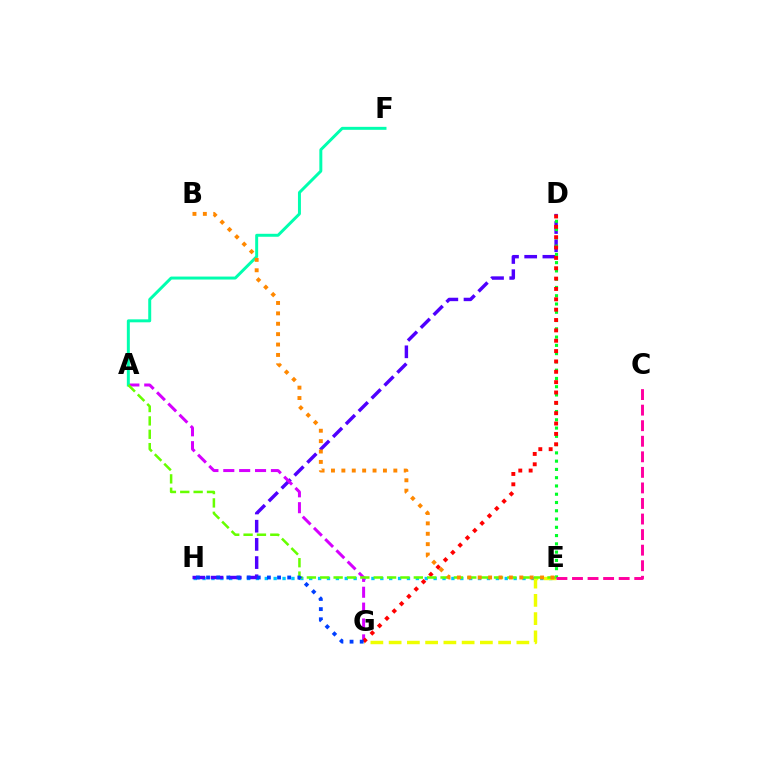{('E', 'H'): [{'color': '#00c7ff', 'line_style': 'dotted', 'thickness': 2.41}], ('D', 'H'): [{'color': '#4f00ff', 'line_style': 'dashed', 'thickness': 2.47}], ('E', 'G'): [{'color': '#eeff00', 'line_style': 'dashed', 'thickness': 2.48}], ('A', 'G'): [{'color': '#d600ff', 'line_style': 'dashed', 'thickness': 2.16}], ('D', 'E'): [{'color': '#00ff27', 'line_style': 'dotted', 'thickness': 2.25}], ('A', 'F'): [{'color': '#00ffaf', 'line_style': 'solid', 'thickness': 2.14}], ('D', 'G'): [{'color': '#ff0000', 'line_style': 'dotted', 'thickness': 2.81}], ('A', 'E'): [{'color': '#66ff00', 'line_style': 'dashed', 'thickness': 1.82}], ('G', 'H'): [{'color': '#003fff', 'line_style': 'dotted', 'thickness': 2.76}], ('C', 'E'): [{'color': '#ff00a0', 'line_style': 'dashed', 'thickness': 2.11}], ('B', 'E'): [{'color': '#ff8800', 'line_style': 'dotted', 'thickness': 2.82}]}